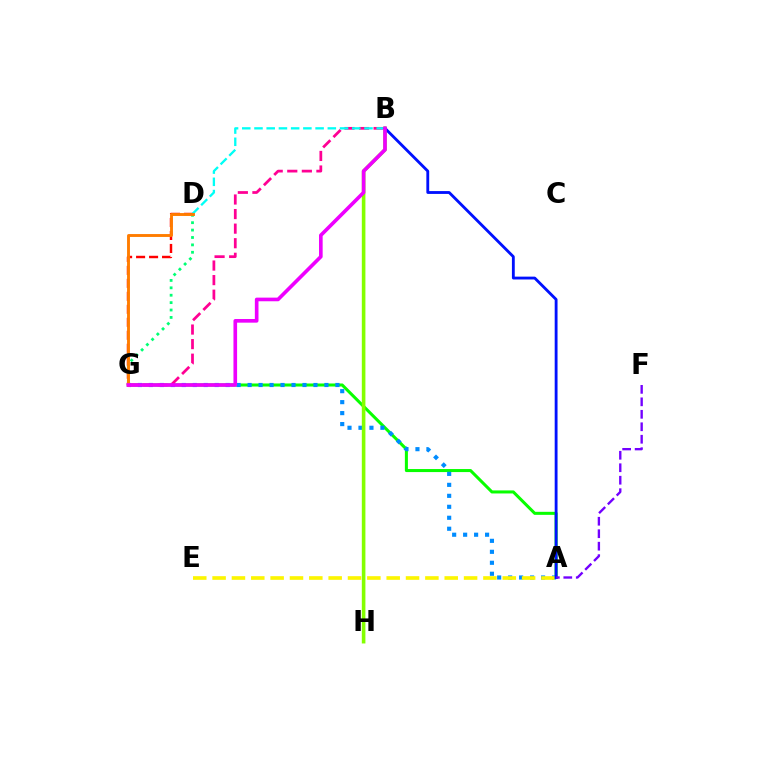{('D', 'G'): [{'color': '#ff0000', 'line_style': 'dashed', 'thickness': 1.76}, {'color': '#00ff74', 'line_style': 'dotted', 'thickness': 2.01}, {'color': '#ff7c00', 'line_style': 'solid', 'thickness': 2.08}], ('A', 'G'): [{'color': '#08ff00', 'line_style': 'solid', 'thickness': 2.19}, {'color': '#008cff', 'line_style': 'dotted', 'thickness': 2.98}], ('A', 'E'): [{'color': '#fcf500', 'line_style': 'dashed', 'thickness': 2.63}], ('B', 'G'): [{'color': '#ff0094', 'line_style': 'dashed', 'thickness': 1.98}, {'color': '#ee00ff', 'line_style': 'solid', 'thickness': 2.62}], ('B', 'H'): [{'color': '#84ff00', 'line_style': 'solid', 'thickness': 2.59}], ('B', 'D'): [{'color': '#00fff6', 'line_style': 'dashed', 'thickness': 1.66}], ('A', 'B'): [{'color': '#0010ff', 'line_style': 'solid', 'thickness': 2.04}], ('A', 'F'): [{'color': '#7200ff', 'line_style': 'dashed', 'thickness': 1.69}]}